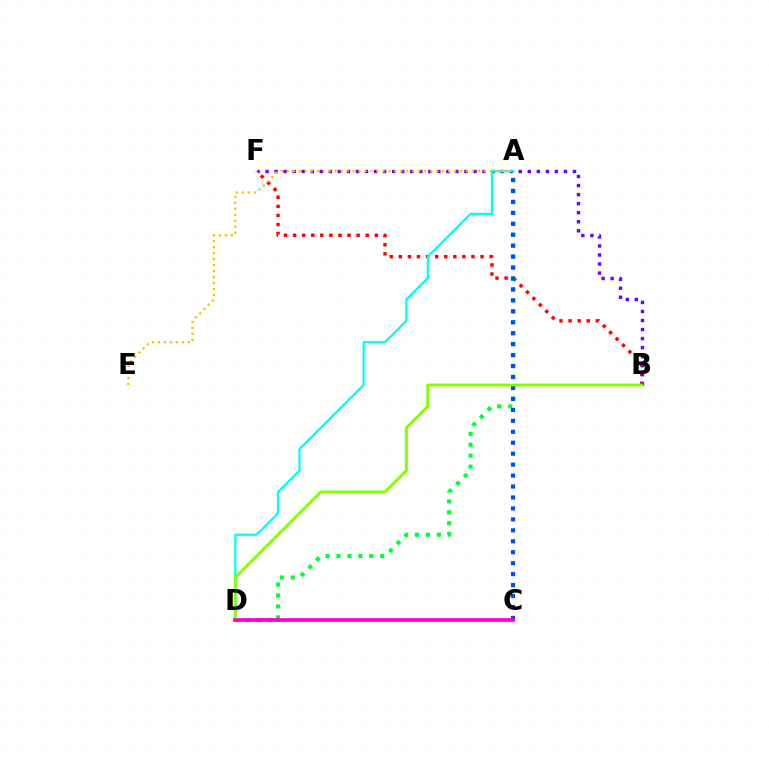{('B', 'F'): [{'color': '#ff0000', 'line_style': 'dotted', 'thickness': 2.47}, {'color': '#7200ff', 'line_style': 'dotted', 'thickness': 2.46}], ('A', 'D'): [{'color': '#00ff39', 'line_style': 'dotted', 'thickness': 2.97}, {'color': '#00fff6', 'line_style': 'solid', 'thickness': 1.6}], ('A', 'C'): [{'color': '#004bff', 'line_style': 'dotted', 'thickness': 2.98}], ('B', 'D'): [{'color': '#84ff00', 'line_style': 'solid', 'thickness': 2.1}], ('A', 'E'): [{'color': '#ffbd00', 'line_style': 'dotted', 'thickness': 1.62}], ('C', 'D'): [{'color': '#ff00cf', 'line_style': 'solid', 'thickness': 2.7}]}